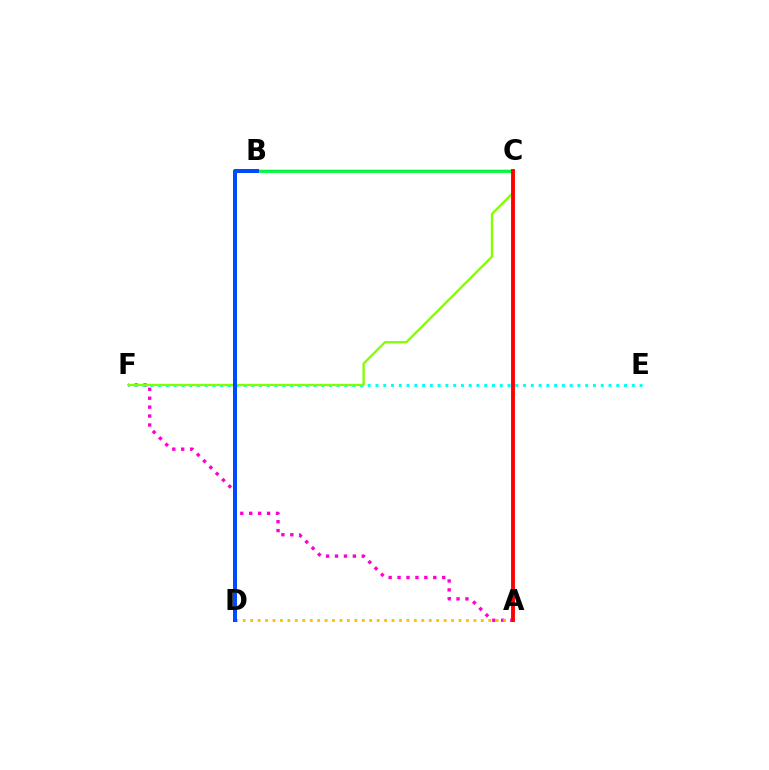{('B', 'C'): [{'color': '#7200ff', 'line_style': 'solid', 'thickness': 1.67}, {'color': '#00ff39', 'line_style': 'solid', 'thickness': 2.06}], ('A', 'F'): [{'color': '#ff00cf', 'line_style': 'dotted', 'thickness': 2.43}], ('E', 'F'): [{'color': '#00fff6', 'line_style': 'dotted', 'thickness': 2.11}], ('C', 'F'): [{'color': '#84ff00', 'line_style': 'solid', 'thickness': 1.69}], ('A', 'D'): [{'color': '#ffbd00', 'line_style': 'dotted', 'thickness': 2.02}], ('B', 'D'): [{'color': '#004bff', 'line_style': 'solid', 'thickness': 2.89}], ('A', 'C'): [{'color': '#ff0000', 'line_style': 'solid', 'thickness': 2.79}]}